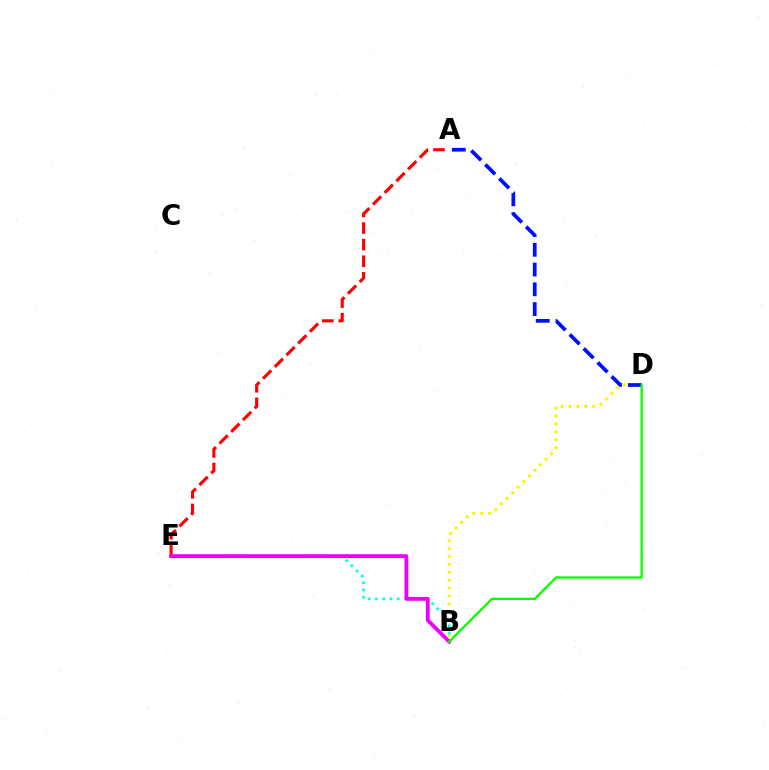{('B', 'D'): [{'color': '#fcf500', 'line_style': 'dotted', 'thickness': 2.14}, {'color': '#08ff00', 'line_style': 'solid', 'thickness': 1.66}], ('A', 'E'): [{'color': '#ff0000', 'line_style': 'dashed', 'thickness': 2.25}], ('B', 'E'): [{'color': '#00fff6', 'line_style': 'dotted', 'thickness': 1.97}, {'color': '#ee00ff', 'line_style': 'solid', 'thickness': 2.72}], ('A', 'D'): [{'color': '#0010ff', 'line_style': 'dashed', 'thickness': 2.69}]}